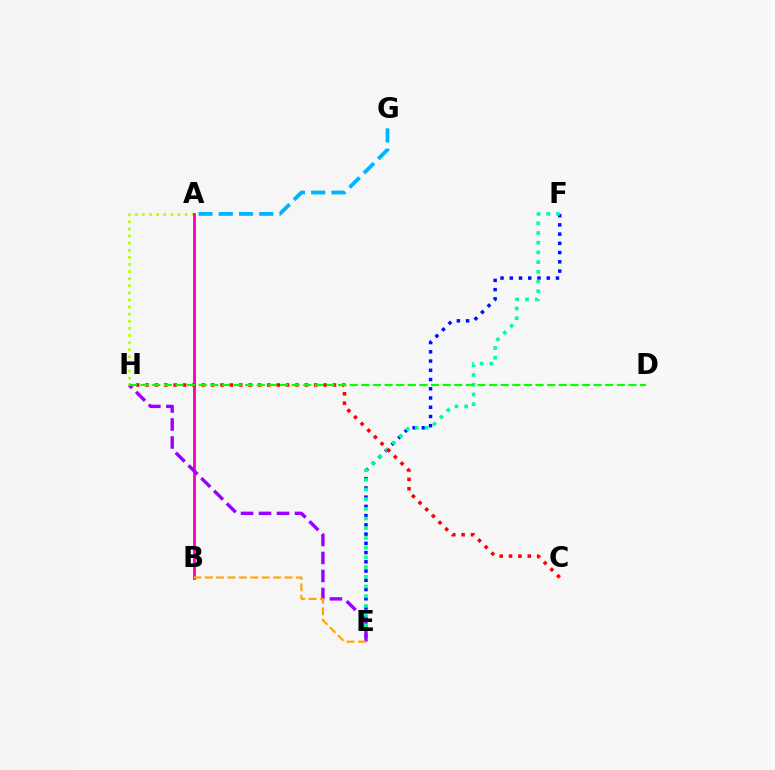{('E', 'F'): [{'color': '#0010ff', 'line_style': 'dotted', 'thickness': 2.51}, {'color': '#00ff9d', 'line_style': 'dotted', 'thickness': 2.64}], ('A', 'H'): [{'color': '#b3ff00', 'line_style': 'dotted', 'thickness': 1.93}], ('A', 'B'): [{'color': '#ff00bd', 'line_style': 'solid', 'thickness': 2.05}], ('E', 'H'): [{'color': '#9b00ff', 'line_style': 'dashed', 'thickness': 2.44}], ('C', 'H'): [{'color': '#ff0000', 'line_style': 'dotted', 'thickness': 2.55}], ('D', 'H'): [{'color': '#08ff00', 'line_style': 'dashed', 'thickness': 1.58}], ('B', 'E'): [{'color': '#ffa500', 'line_style': 'dashed', 'thickness': 1.55}], ('A', 'G'): [{'color': '#00b5ff', 'line_style': 'dashed', 'thickness': 2.75}]}